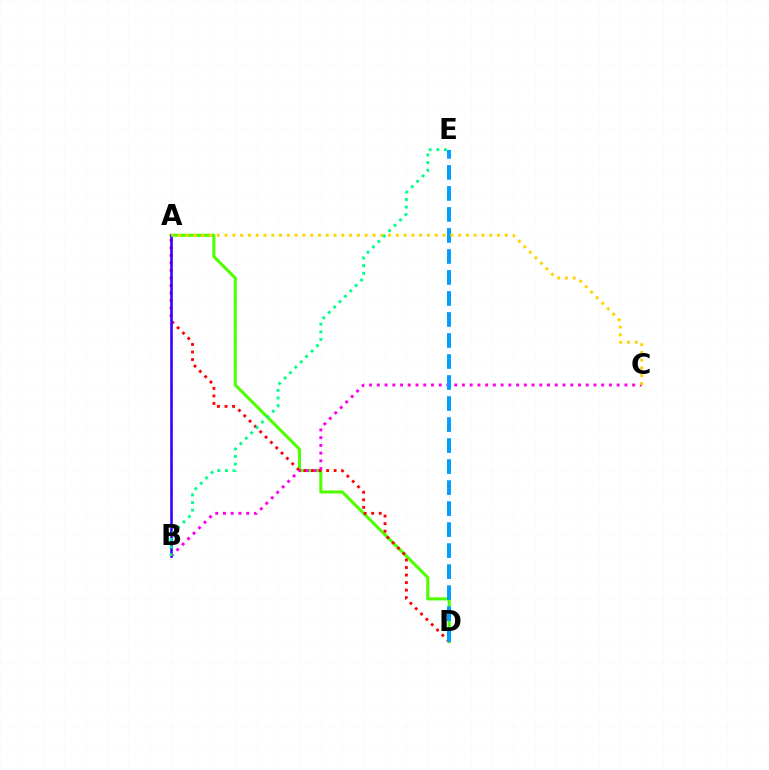{('A', 'D'): [{'color': '#4fff00', 'line_style': 'solid', 'thickness': 2.22}, {'color': '#ff0000', 'line_style': 'dotted', 'thickness': 2.05}], ('B', 'C'): [{'color': '#ff00ed', 'line_style': 'dotted', 'thickness': 2.1}], ('A', 'B'): [{'color': '#3700ff', 'line_style': 'solid', 'thickness': 1.87}], ('D', 'E'): [{'color': '#009eff', 'line_style': 'dashed', 'thickness': 2.85}], ('A', 'C'): [{'color': '#ffd500', 'line_style': 'dotted', 'thickness': 2.11}], ('B', 'E'): [{'color': '#00ff86', 'line_style': 'dotted', 'thickness': 2.07}]}